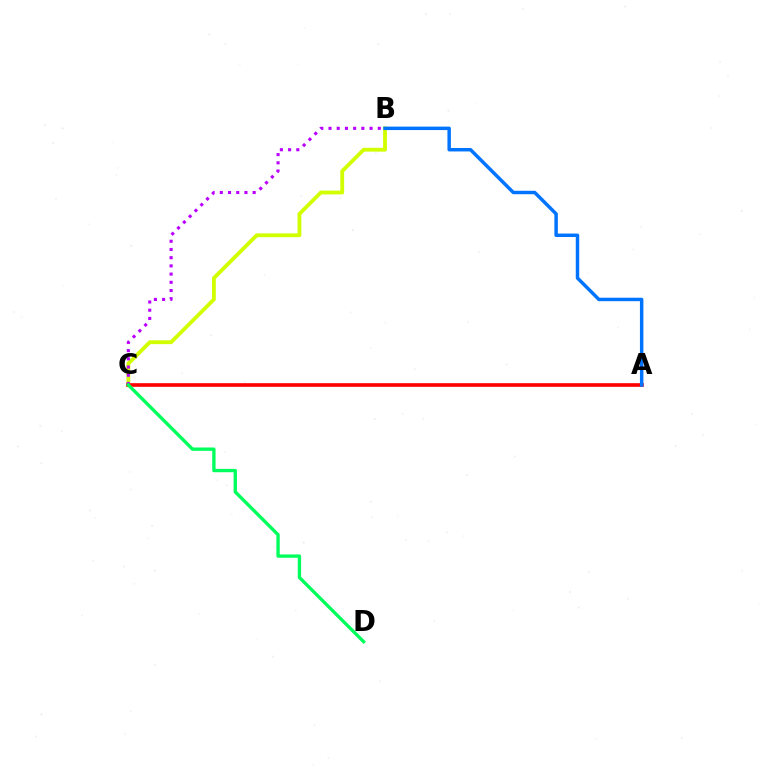{('B', 'C'): [{'color': '#d1ff00', 'line_style': 'solid', 'thickness': 2.75}, {'color': '#b900ff', 'line_style': 'dotted', 'thickness': 2.23}], ('A', 'C'): [{'color': '#ff0000', 'line_style': 'solid', 'thickness': 2.62}], ('C', 'D'): [{'color': '#00ff5c', 'line_style': 'solid', 'thickness': 2.41}], ('A', 'B'): [{'color': '#0074ff', 'line_style': 'solid', 'thickness': 2.49}]}